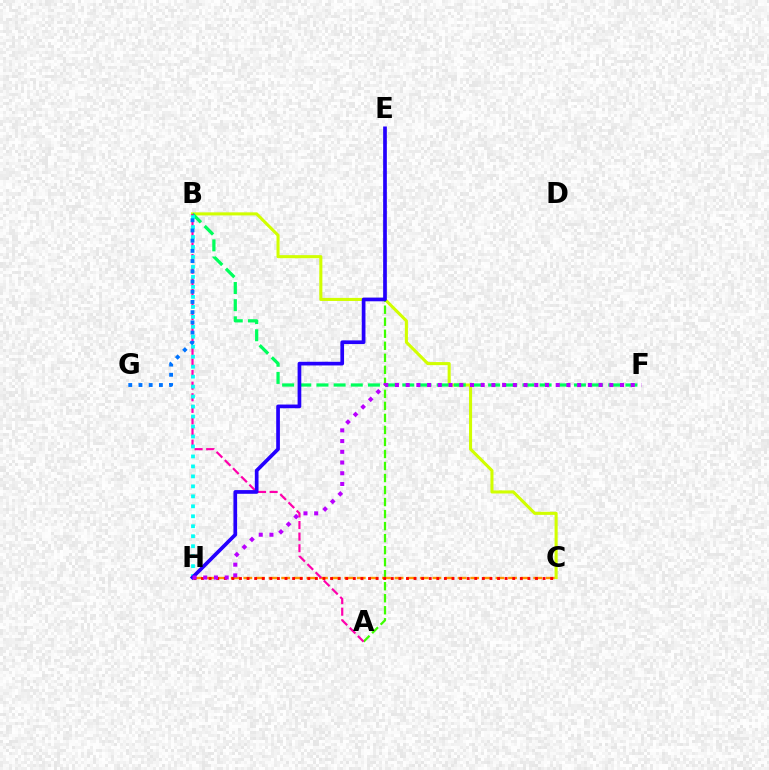{('B', 'C'): [{'color': '#d1ff00', 'line_style': 'solid', 'thickness': 2.21}], ('B', 'F'): [{'color': '#00ff5c', 'line_style': 'dashed', 'thickness': 2.33}], ('A', 'E'): [{'color': '#3dff00', 'line_style': 'dashed', 'thickness': 1.63}], ('C', 'H'): [{'color': '#ff9400', 'line_style': 'dashed', 'thickness': 1.71}, {'color': '#ff0000', 'line_style': 'dotted', 'thickness': 2.06}], ('A', 'B'): [{'color': '#ff00ac', 'line_style': 'dashed', 'thickness': 1.58}], ('B', 'H'): [{'color': '#00fff6', 'line_style': 'dotted', 'thickness': 2.71}], ('E', 'H'): [{'color': '#2500ff', 'line_style': 'solid', 'thickness': 2.66}], ('B', 'G'): [{'color': '#0074ff', 'line_style': 'dotted', 'thickness': 2.77}], ('F', 'H'): [{'color': '#b900ff', 'line_style': 'dotted', 'thickness': 2.91}]}